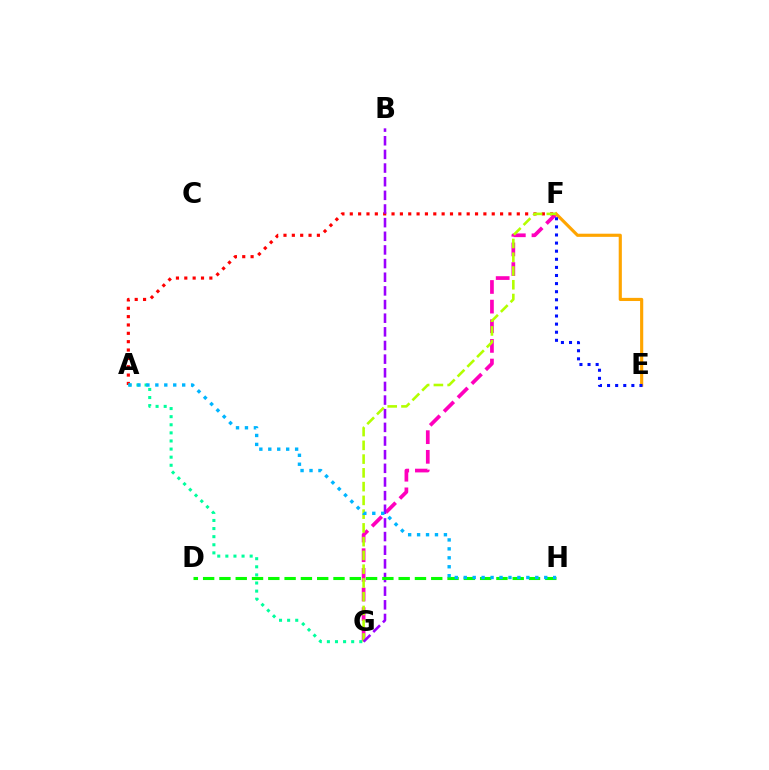{('F', 'G'): [{'color': '#ff00bd', 'line_style': 'dashed', 'thickness': 2.67}, {'color': '#b3ff00', 'line_style': 'dashed', 'thickness': 1.87}], ('A', 'F'): [{'color': '#ff0000', 'line_style': 'dotted', 'thickness': 2.27}], ('E', 'F'): [{'color': '#ffa500', 'line_style': 'solid', 'thickness': 2.27}, {'color': '#0010ff', 'line_style': 'dotted', 'thickness': 2.2}], ('A', 'G'): [{'color': '#00ff9d', 'line_style': 'dotted', 'thickness': 2.2}], ('B', 'G'): [{'color': '#9b00ff', 'line_style': 'dashed', 'thickness': 1.85}], ('D', 'H'): [{'color': '#08ff00', 'line_style': 'dashed', 'thickness': 2.21}], ('A', 'H'): [{'color': '#00b5ff', 'line_style': 'dotted', 'thickness': 2.43}]}